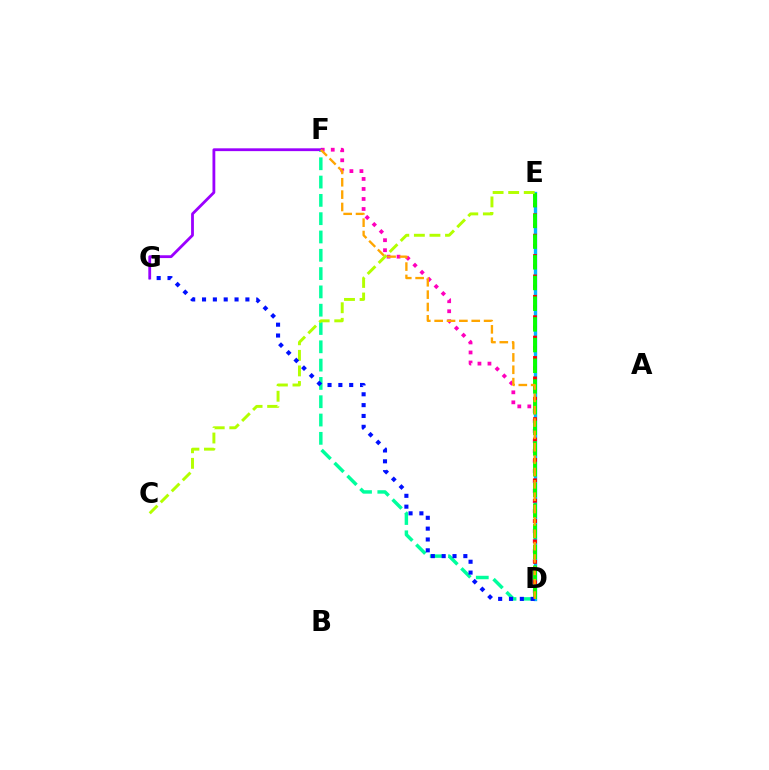{('D', 'F'): [{'color': '#00ff9d', 'line_style': 'dashed', 'thickness': 2.49}, {'color': '#ff00bd', 'line_style': 'dotted', 'thickness': 2.72}, {'color': '#ffa500', 'line_style': 'dashed', 'thickness': 1.68}], ('F', 'G'): [{'color': '#9b00ff', 'line_style': 'solid', 'thickness': 2.02}], ('D', 'E'): [{'color': '#00b5ff', 'line_style': 'solid', 'thickness': 2.42}, {'color': '#ff0000', 'line_style': 'dotted', 'thickness': 2.77}, {'color': '#08ff00', 'line_style': 'dashed', 'thickness': 2.81}], ('C', 'E'): [{'color': '#b3ff00', 'line_style': 'dashed', 'thickness': 2.12}], ('D', 'G'): [{'color': '#0010ff', 'line_style': 'dotted', 'thickness': 2.95}]}